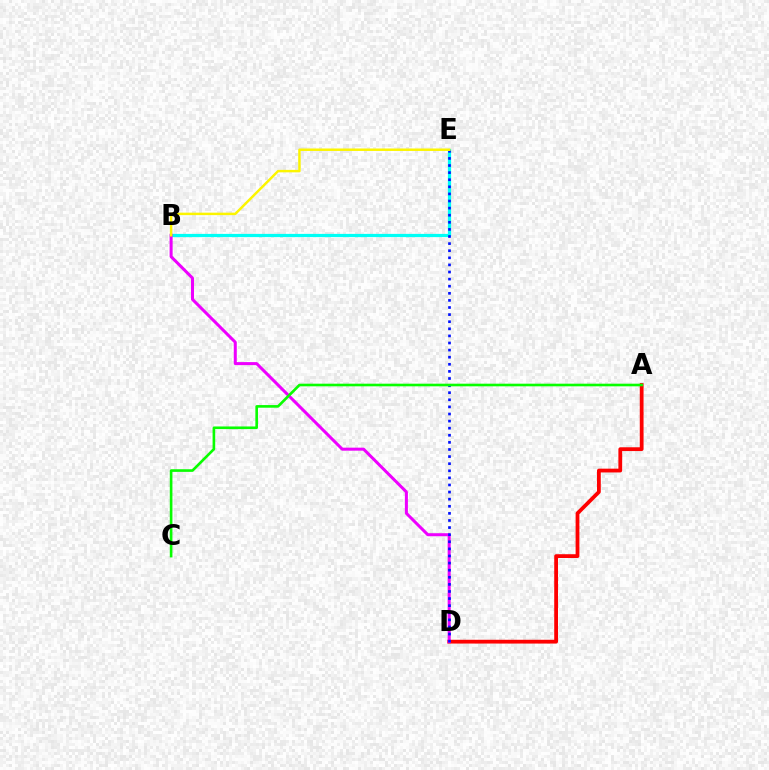{('B', 'E'): [{'color': '#00fff6', 'line_style': 'solid', 'thickness': 2.32}, {'color': '#fcf500', 'line_style': 'solid', 'thickness': 1.78}], ('A', 'D'): [{'color': '#ff0000', 'line_style': 'solid', 'thickness': 2.72}], ('B', 'D'): [{'color': '#ee00ff', 'line_style': 'solid', 'thickness': 2.17}], ('D', 'E'): [{'color': '#0010ff', 'line_style': 'dotted', 'thickness': 1.93}], ('A', 'C'): [{'color': '#08ff00', 'line_style': 'solid', 'thickness': 1.89}]}